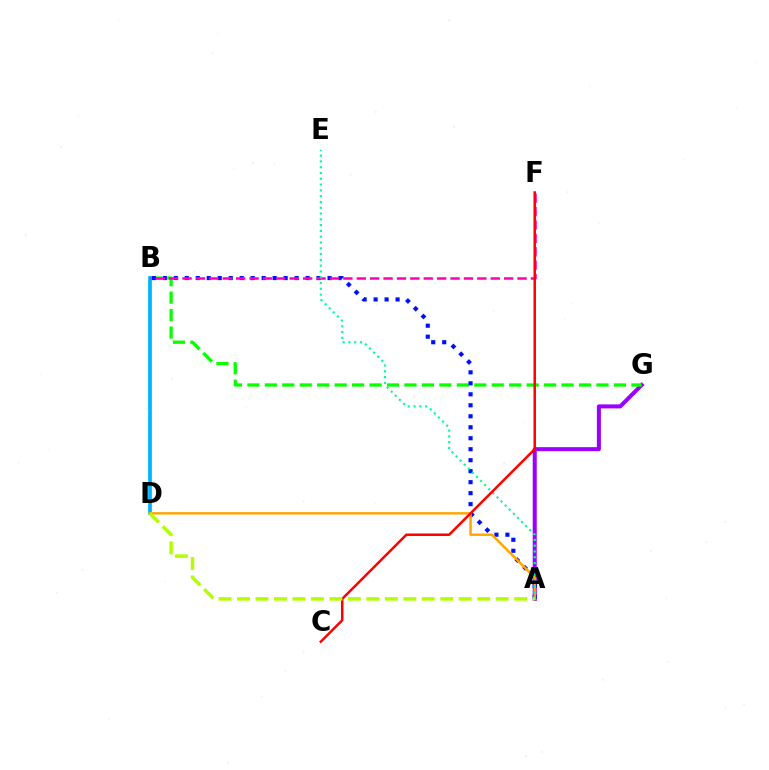{('A', 'G'): [{'color': '#9b00ff', 'line_style': 'solid', 'thickness': 2.9}], ('B', 'G'): [{'color': '#08ff00', 'line_style': 'dashed', 'thickness': 2.37}], ('A', 'B'): [{'color': '#0010ff', 'line_style': 'dotted', 'thickness': 2.98}], ('B', 'D'): [{'color': '#00b5ff', 'line_style': 'solid', 'thickness': 2.68}], ('A', 'D'): [{'color': '#ffa500', 'line_style': 'solid', 'thickness': 1.75}, {'color': '#b3ff00', 'line_style': 'dashed', 'thickness': 2.51}], ('B', 'F'): [{'color': '#ff00bd', 'line_style': 'dashed', 'thickness': 1.82}], ('A', 'E'): [{'color': '#00ff9d', 'line_style': 'dotted', 'thickness': 1.57}], ('C', 'F'): [{'color': '#ff0000', 'line_style': 'solid', 'thickness': 1.8}]}